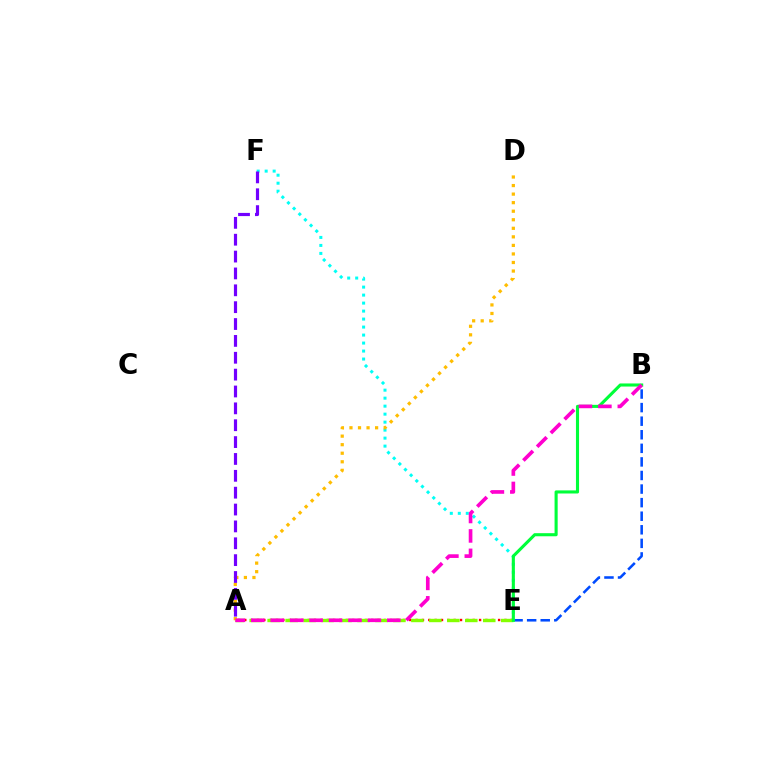{('A', 'E'): [{'color': '#ff0000', 'line_style': 'dotted', 'thickness': 1.72}, {'color': '#84ff00', 'line_style': 'dashed', 'thickness': 2.44}], ('B', 'E'): [{'color': '#004bff', 'line_style': 'dashed', 'thickness': 1.84}, {'color': '#00ff39', 'line_style': 'solid', 'thickness': 2.23}], ('E', 'F'): [{'color': '#00fff6', 'line_style': 'dotted', 'thickness': 2.17}], ('A', 'D'): [{'color': '#ffbd00', 'line_style': 'dotted', 'thickness': 2.32}], ('A', 'F'): [{'color': '#7200ff', 'line_style': 'dashed', 'thickness': 2.29}], ('A', 'B'): [{'color': '#ff00cf', 'line_style': 'dashed', 'thickness': 2.64}]}